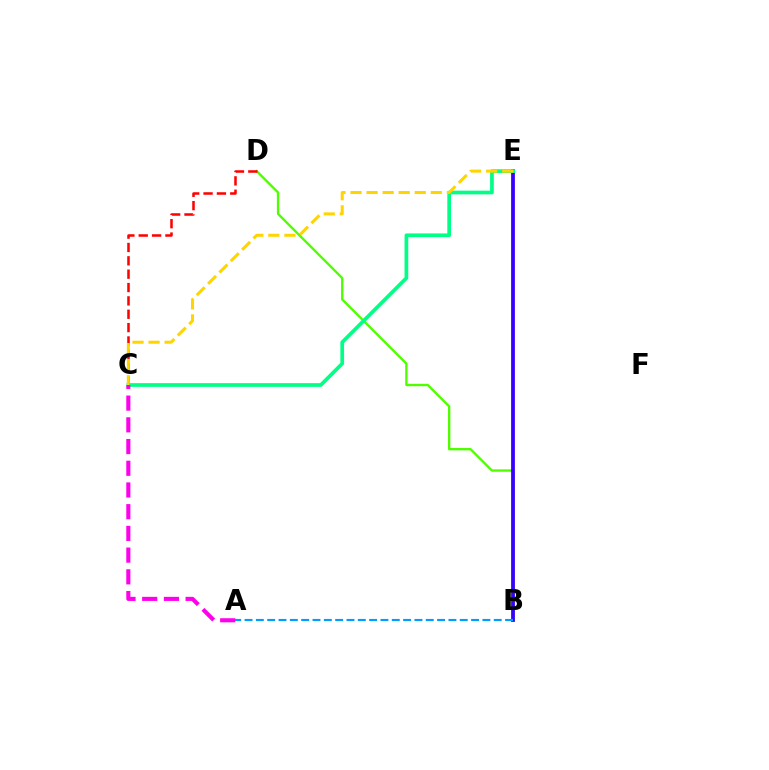{('B', 'D'): [{'color': '#4fff00', 'line_style': 'solid', 'thickness': 1.7}], ('B', 'E'): [{'color': '#3700ff', 'line_style': 'solid', 'thickness': 2.72}], ('C', 'E'): [{'color': '#00ff86', 'line_style': 'solid', 'thickness': 2.66}, {'color': '#ffd500', 'line_style': 'dashed', 'thickness': 2.18}], ('C', 'D'): [{'color': '#ff0000', 'line_style': 'dashed', 'thickness': 1.81}], ('A', 'B'): [{'color': '#009eff', 'line_style': 'dashed', 'thickness': 1.54}], ('A', 'C'): [{'color': '#ff00ed', 'line_style': 'dashed', 'thickness': 2.95}]}